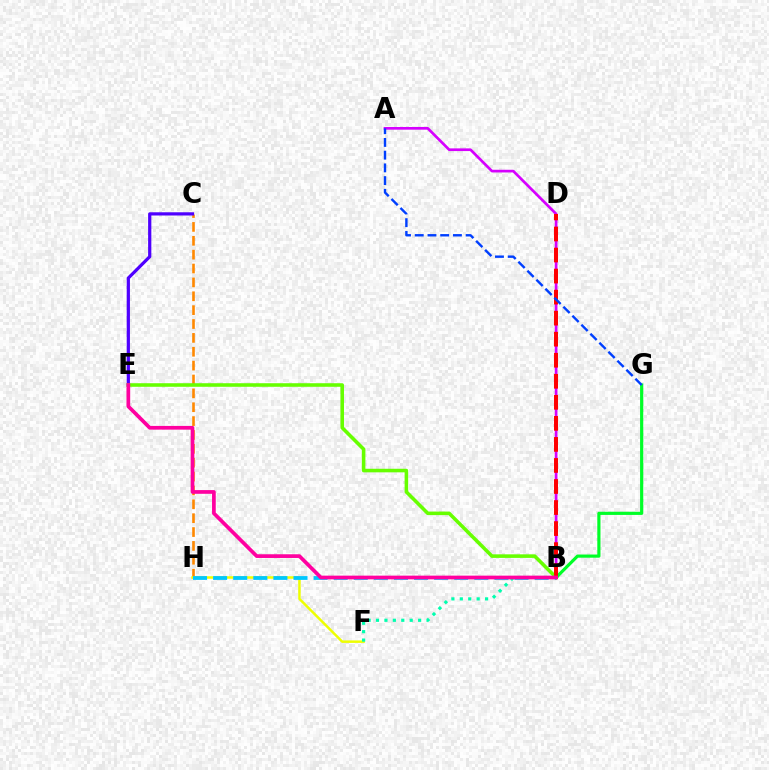{('C', 'H'): [{'color': '#ff8800', 'line_style': 'dashed', 'thickness': 1.88}], ('C', 'E'): [{'color': '#4f00ff', 'line_style': 'solid', 'thickness': 2.32}], ('A', 'B'): [{'color': '#d600ff', 'line_style': 'solid', 'thickness': 1.94}], ('F', 'H'): [{'color': '#eeff00', 'line_style': 'solid', 'thickness': 1.79}], ('B', 'E'): [{'color': '#66ff00', 'line_style': 'solid', 'thickness': 2.57}, {'color': '#ff00a0', 'line_style': 'solid', 'thickness': 2.67}], ('B', 'G'): [{'color': '#00ff27', 'line_style': 'solid', 'thickness': 2.29}], ('B', 'D'): [{'color': '#ff0000', 'line_style': 'dashed', 'thickness': 2.86}], ('B', 'H'): [{'color': '#00c7ff', 'line_style': 'dashed', 'thickness': 2.73}], ('B', 'F'): [{'color': '#00ffaf', 'line_style': 'dotted', 'thickness': 2.29}], ('A', 'G'): [{'color': '#003fff', 'line_style': 'dashed', 'thickness': 1.73}]}